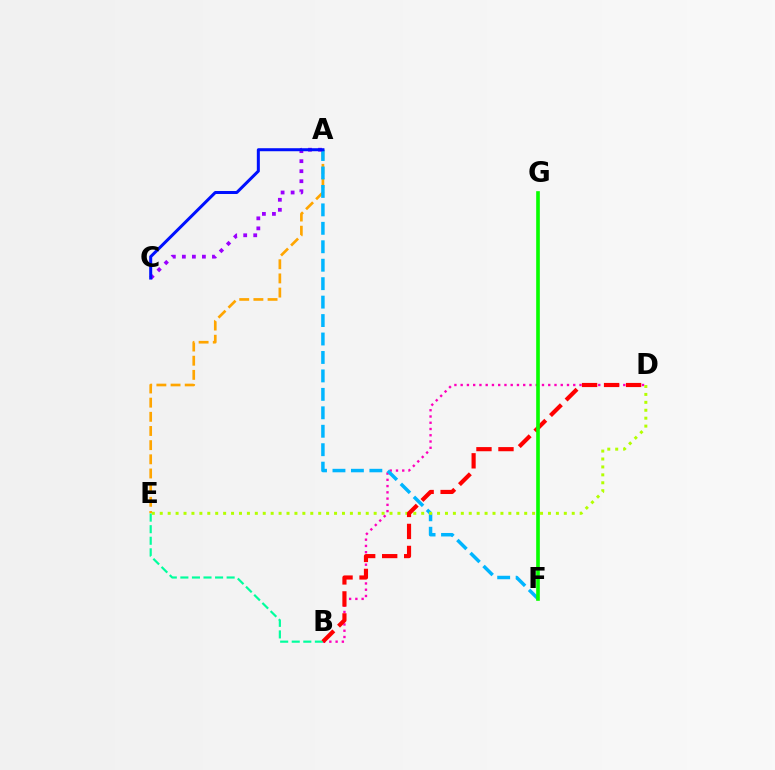{('A', 'E'): [{'color': '#ffa500', 'line_style': 'dashed', 'thickness': 1.92}], ('B', 'D'): [{'color': '#ff00bd', 'line_style': 'dotted', 'thickness': 1.7}, {'color': '#ff0000', 'line_style': 'dashed', 'thickness': 2.99}], ('A', 'F'): [{'color': '#00b5ff', 'line_style': 'dashed', 'thickness': 2.51}], ('D', 'E'): [{'color': '#b3ff00', 'line_style': 'dotted', 'thickness': 2.15}], ('B', 'E'): [{'color': '#00ff9d', 'line_style': 'dashed', 'thickness': 1.57}], ('A', 'C'): [{'color': '#9b00ff', 'line_style': 'dotted', 'thickness': 2.72}, {'color': '#0010ff', 'line_style': 'solid', 'thickness': 2.17}], ('F', 'G'): [{'color': '#08ff00', 'line_style': 'solid', 'thickness': 2.62}]}